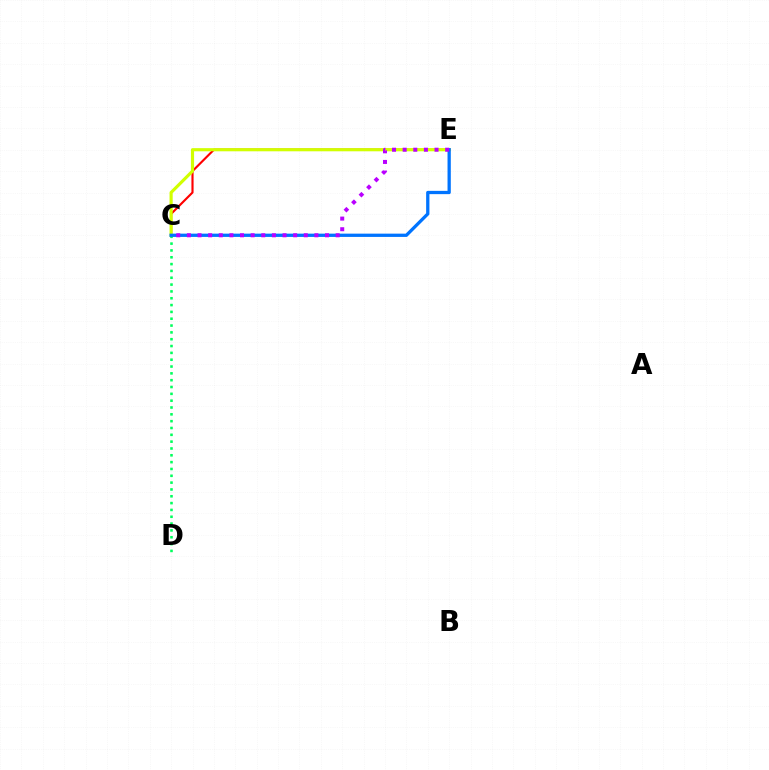{('C', 'E'): [{'color': '#ff0000', 'line_style': 'solid', 'thickness': 1.54}, {'color': '#d1ff00', 'line_style': 'solid', 'thickness': 2.27}, {'color': '#0074ff', 'line_style': 'solid', 'thickness': 2.36}, {'color': '#b900ff', 'line_style': 'dotted', 'thickness': 2.89}], ('C', 'D'): [{'color': '#00ff5c', 'line_style': 'dotted', 'thickness': 1.86}]}